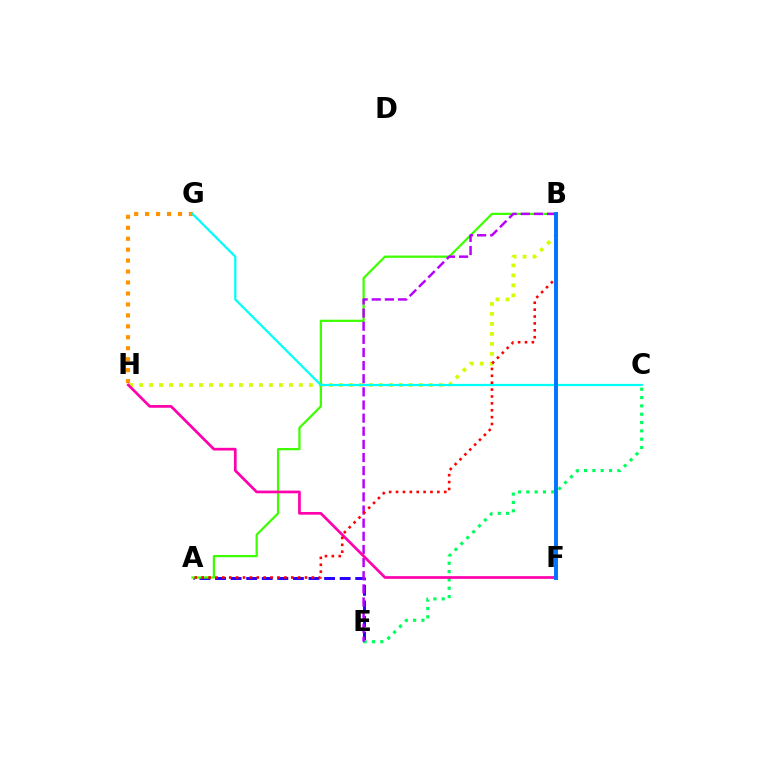{('G', 'H'): [{'color': '#ff9400', 'line_style': 'dotted', 'thickness': 2.98}], ('B', 'H'): [{'color': '#d1ff00', 'line_style': 'dotted', 'thickness': 2.71}], ('A', 'E'): [{'color': '#2500ff', 'line_style': 'dashed', 'thickness': 2.12}], ('A', 'B'): [{'color': '#3dff00', 'line_style': 'solid', 'thickness': 1.61}, {'color': '#ff0000', 'line_style': 'dotted', 'thickness': 1.87}], ('C', 'G'): [{'color': '#00fff6', 'line_style': 'solid', 'thickness': 1.6}], ('C', 'E'): [{'color': '#00ff5c', 'line_style': 'dotted', 'thickness': 2.26}], ('B', 'E'): [{'color': '#b900ff', 'line_style': 'dashed', 'thickness': 1.78}], ('F', 'H'): [{'color': '#ff00ac', 'line_style': 'solid', 'thickness': 1.95}], ('B', 'F'): [{'color': '#0074ff', 'line_style': 'solid', 'thickness': 2.83}]}